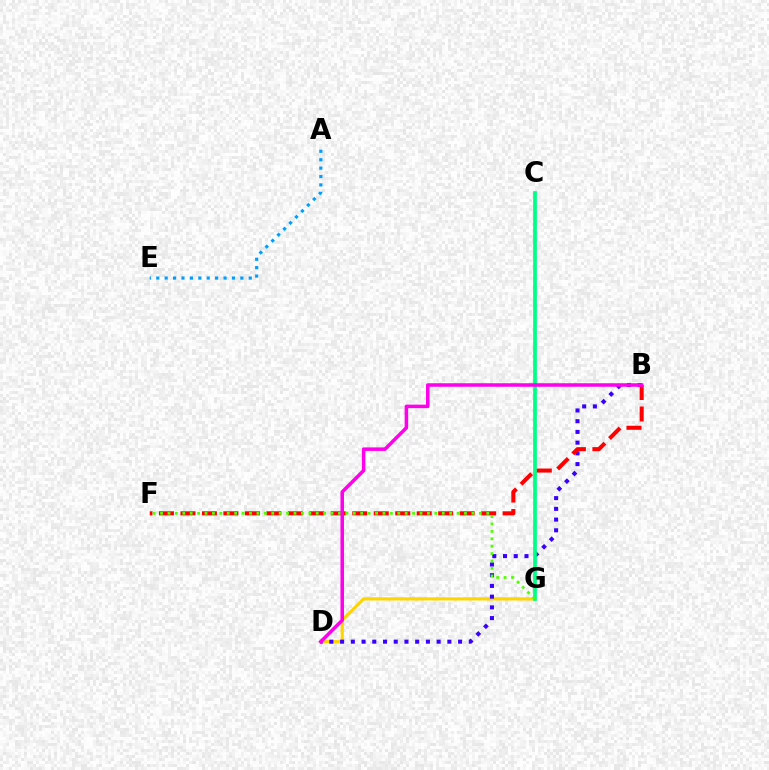{('A', 'E'): [{'color': '#009eff', 'line_style': 'dotted', 'thickness': 2.28}], ('D', 'G'): [{'color': '#ffd500', 'line_style': 'solid', 'thickness': 2.29}], ('B', 'D'): [{'color': '#3700ff', 'line_style': 'dotted', 'thickness': 2.91}, {'color': '#ff00ed', 'line_style': 'solid', 'thickness': 2.54}], ('C', 'G'): [{'color': '#00ff86', 'line_style': 'solid', 'thickness': 2.68}], ('B', 'F'): [{'color': '#ff0000', 'line_style': 'dashed', 'thickness': 2.92}], ('F', 'G'): [{'color': '#4fff00', 'line_style': 'dotted', 'thickness': 2.01}]}